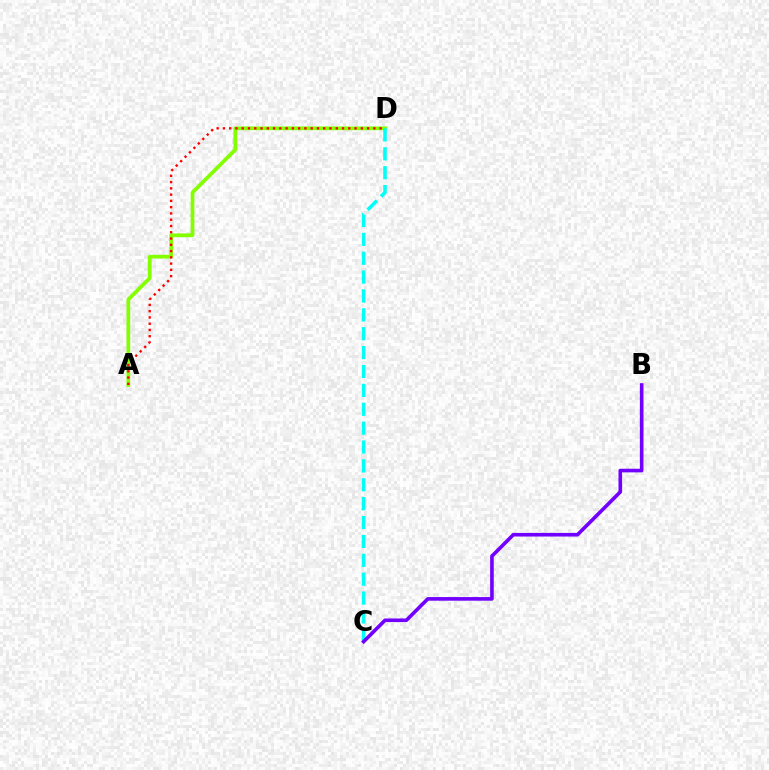{('A', 'D'): [{'color': '#84ff00', 'line_style': 'solid', 'thickness': 2.69}, {'color': '#ff0000', 'line_style': 'dotted', 'thickness': 1.7}], ('C', 'D'): [{'color': '#00fff6', 'line_style': 'dashed', 'thickness': 2.56}], ('B', 'C'): [{'color': '#7200ff', 'line_style': 'solid', 'thickness': 2.61}]}